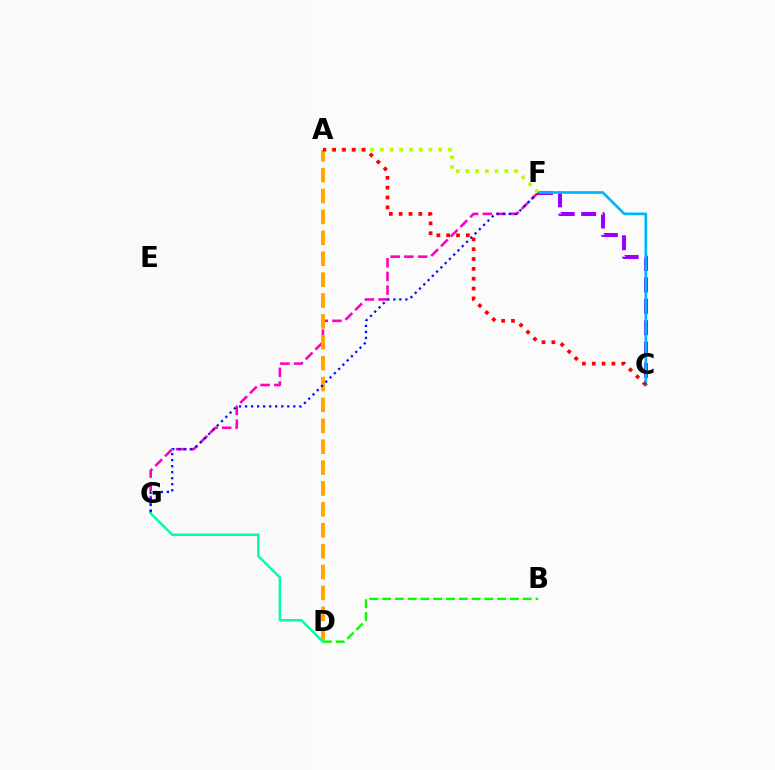{('C', 'F'): [{'color': '#9b00ff', 'line_style': 'dashed', 'thickness': 2.91}, {'color': '#00b5ff', 'line_style': 'solid', 'thickness': 1.94}], ('F', 'G'): [{'color': '#ff00bd', 'line_style': 'dashed', 'thickness': 1.86}, {'color': '#0010ff', 'line_style': 'dotted', 'thickness': 1.64}], ('A', 'D'): [{'color': '#ffa500', 'line_style': 'dashed', 'thickness': 2.84}], ('A', 'F'): [{'color': '#b3ff00', 'line_style': 'dotted', 'thickness': 2.64}], ('A', 'C'): [{'color': '#ff0000', 'line_style': 'dotted', 'thickness': 2.67}], ('B', 'D'): [{'color': '#08ff00', 'line_style': 'dashed', 'thickness': 1.74}], ('D', 'G'): [{'color': '#00ff9d', 'line_style': 'solid', 'thickness': 1.78}]}